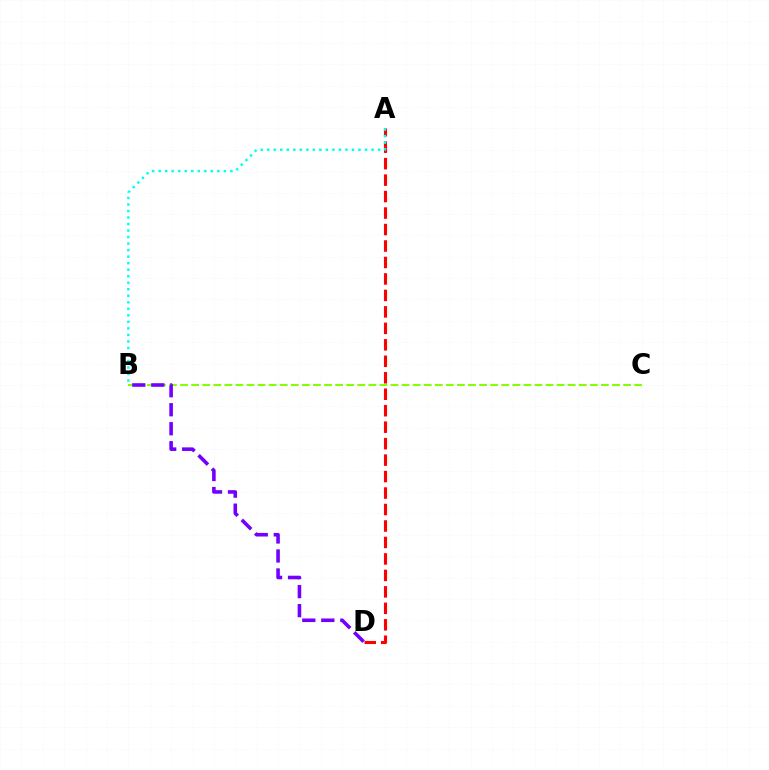{('B', 'C'): [{'color': '#84ff00', 'line_style': 'dashed', 'thickness': 1.5}], ('A', 'D'): [{'color': '#ff0000', 'line_style': 'dashed', 'thickness': 2.24}], ('A', 'B'): [{'color': '#00fff6', 'line_style': 'dotted', 'thickness': 1.77}], ('B', 'D'): [{'color': '#7200ff', 'line_style': 'dashed', 'thickness': 2.58}]}